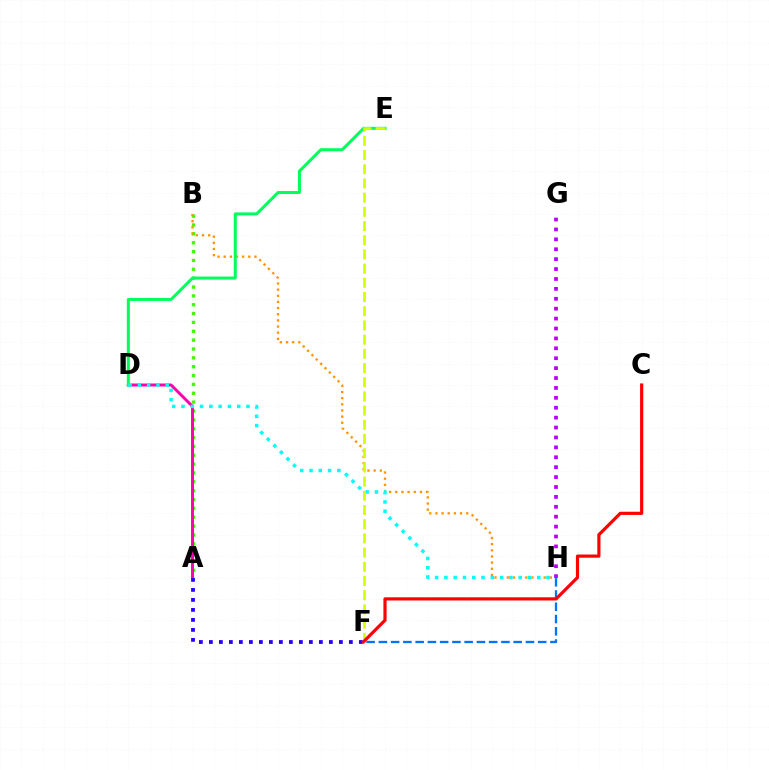{('A', 'B'): [{'color': '#3dff00', 'line_style': 'dotted', 'thickness': 2.41}], ('B', 'H'): [{'color': '#ff9400', 'line_style': 'dotted', 'thickness': 1.67}], ('A', 'D'): [{'color': '#ff00ac', 'line_style': 'solid', 'thickness': 2.12}], ('F', 'H'): [{'color': '#0074ff', 'line_style': 'dashed', 'thickness': 1.66}], ('D', 'E'): [{'color': '#00ff5c', 'line_style': 'solid', 'thickness': 2.17}], ('A', 'F'): [{'color': '#2500ff', 'line_style': 'dotted', 'thickness': 2.72}], ('D', 'H'): [{'color': '#00fff6', 'line_style': 'dotted', 'thickness': 2.52}], ('E', 'F'): [{'color': '#d1ff00', 'line_style': 'dashed', 'thickness': 1.93}], ('C', 'F'): [{'color': '#ff0000', 'line_style': 'solid', 'thickness': 2.29}], ('G', 'H'): [{'color': '#b900ff', 'line_style': 'dotted', 'thickness': 2.69}]}